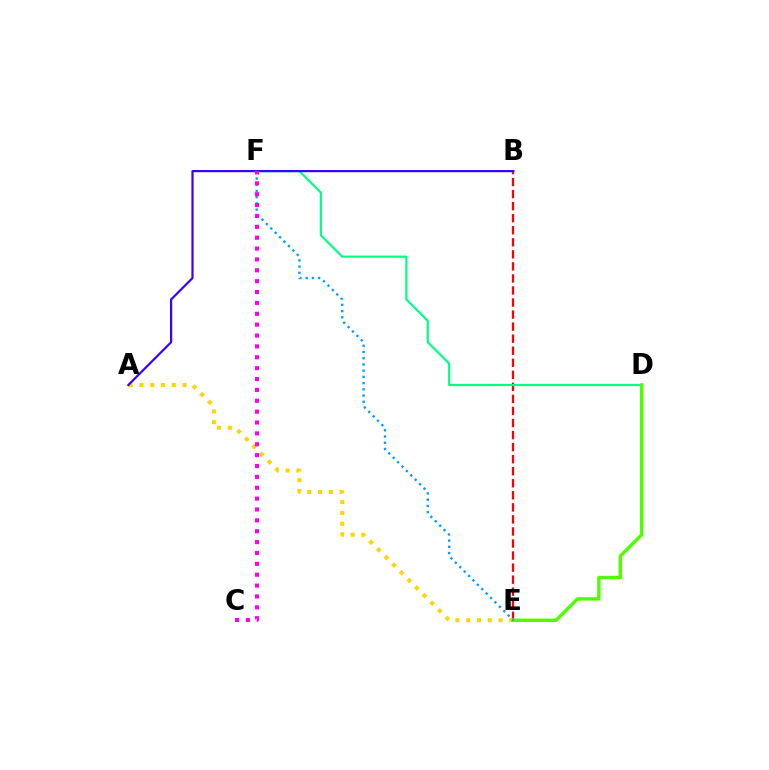{('B', 'E'): [{'color': '#ff0000', 'line_style': 'dashed', 'thickness': 1.64}], ('D', 'F'): [{'color': '#00ff86', 'line_style': 'solid', 'thickness': 1.57}], ('A', 'E'): [{'color': '#ffd500', 'line_style': 'dotted', 'thickness': 2.93}], ('D', 'E'): [{'color': '#4fff00', 'line_style': 'solid', 'thickness': 2.46}], ('E', 'F'): [{'color': '#009eff', 'line_style': 'dotted', 'thickness': 1.69}], ('A', 'B'): [{'color': '#3700ff', 'line_style': 'solid', 'thickness': 1.58}], ('C', 'F'): [{'color': '#ff00ed', 'line_style': 'dotted', 'thickness': 2.95}]}